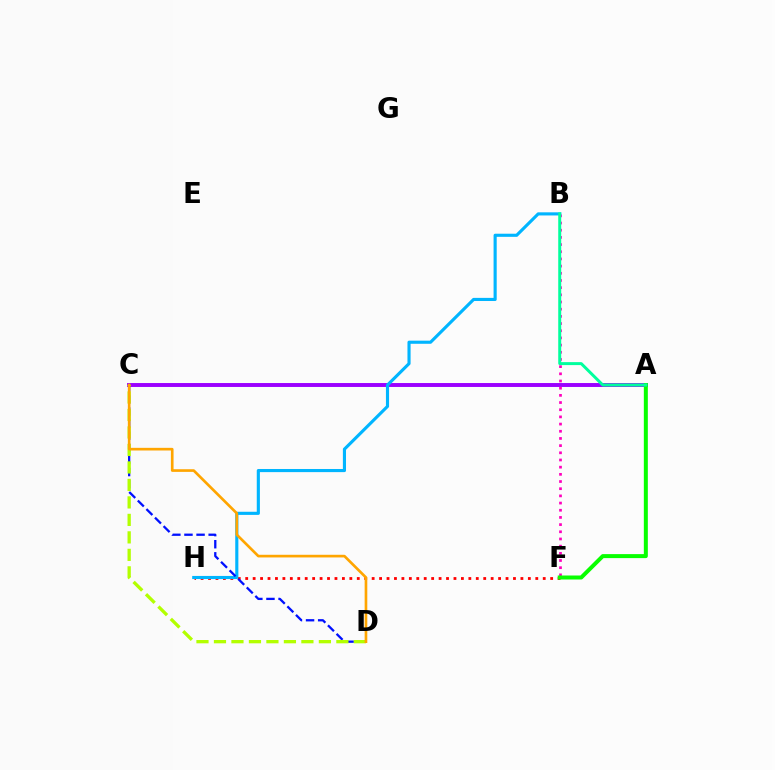{('A', 'C'): [{'color': '#9b00ff', 'line_style': 'solid', 'thickness': 2.82}], ('F', 'H'): [{'color': '#ff0000', 'line_style': 'dotted', 'thickness': 2.02}], ('B', 'F'): [{'color': '#ff00bd', 'line_style': 'dotted', 'thickness': 1.95}], ('A', 'F'): [{'color': '#08ff00', 'line_style': 'solid', 'thickness': 2.88}], ('B', 'H'): [{'color': '#00b5ff', 'line_style': 'solid', 'thickness': 2.25}], ('C', 'D'): [{'color': '#0010ff', 'line_style': 'dashed', 'thickness': 1.64}, {'color': '#b3ff00', 'line_style': 'dashed', 'thickness': 2.38}, {'color': '#ffa500', 'line_style': 'solid', 'thickness': 1.91}], ('A', 'B'): [{'color': '#00ff9d', 'line_style': 'solid', 'thickness': 2.14}]}